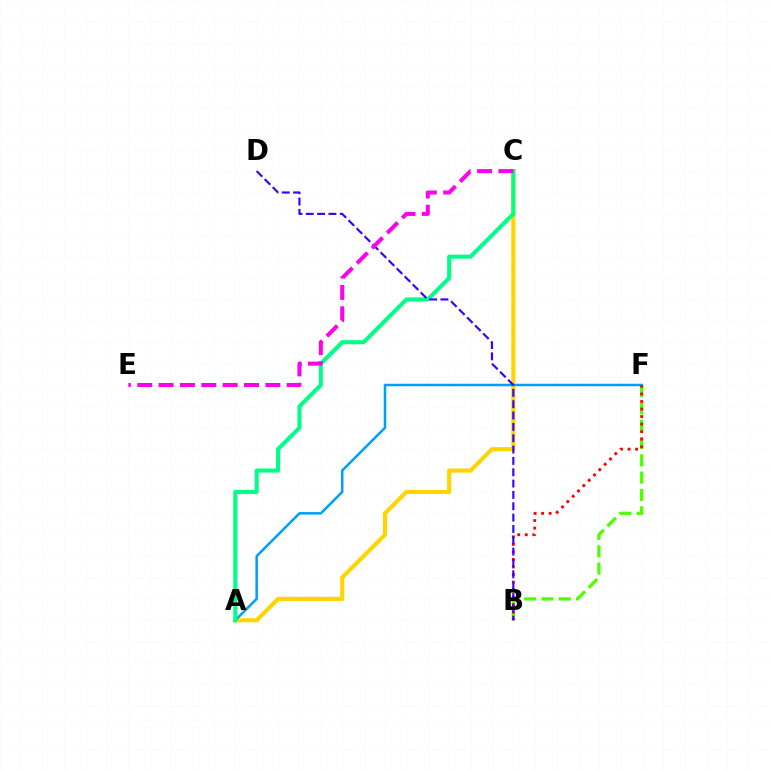{('A', 'C'): [{'color': '#ffd500', 'line_style': 'solid', 'thickness': 2.96}, {'color': '#00ff86', 'line_style': 'solid', 'thickness': 2.92}], ('B', 'F'): [{'color': '#4fff00', 'line_style': 'dashed', 'thickness': 2.35}, {'color': '#ff0000', 'line_style': 'dotted', 'thickness': 2.05}], ('A', 'F'): [{'color': '#009eff', 'line_style': 'solid', 'thickness': 1.82}], ('B', 'D'): [{'color': '#3700ff', 'line_style': 'dashed', 'thickness': 1.54}], ('C', 'E'): [{'color': '#ff00ed', 'line_style': 'dashed', 'thickness': 2.9}]}